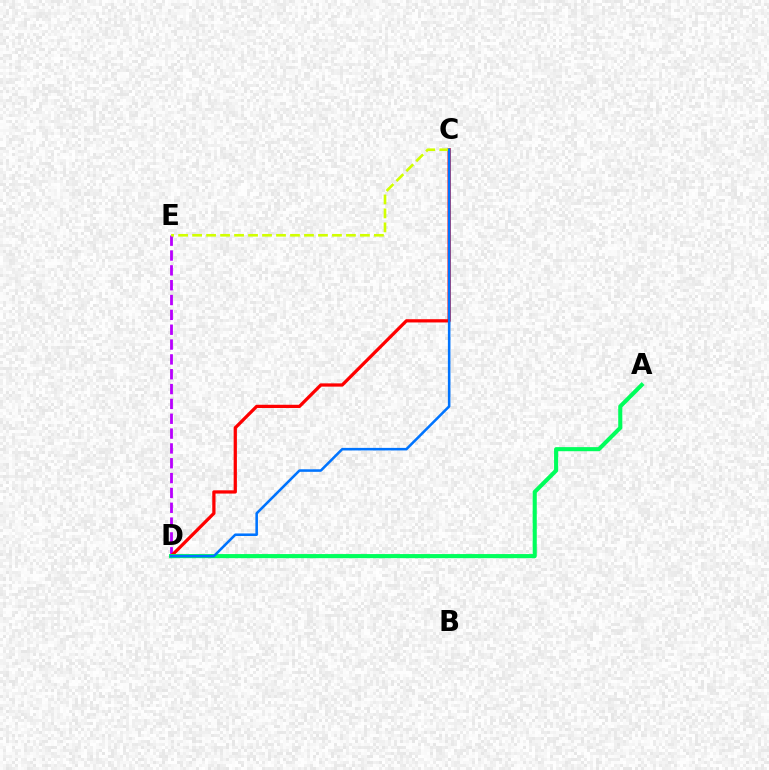{('D', 'E'): [{'color': '#b900ff', 'line_style': 'dashed', 'thickness': 2.02}], ('C', 'D'): [{'color': '#ff0000', 'line_style': 'solid', 'thickness': 2.34}, {'color': '#0074ff', 'line_style': 'solid', 'thickness': 1.84}], ('A', 'D'): [{'color': '#00ff5c', 'line_style': 'solid', 'thickness': 2.95}], ('C', 'E'): [{'color': '#d1ff00', 'line_style': 'dashed', 'thickness': 1.9}]}